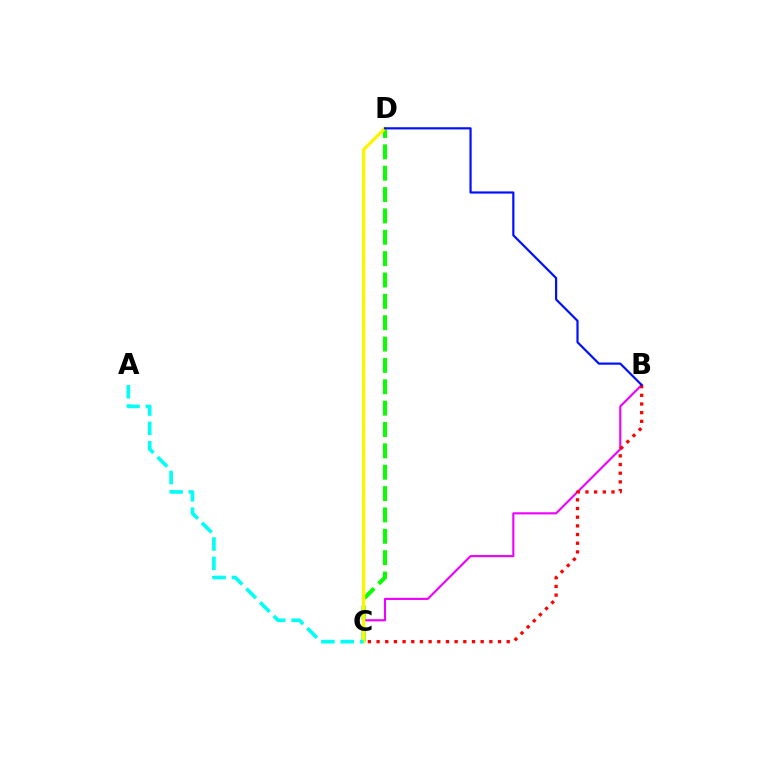{('B', 'C'): [{'color': '#ee00ff', 'line_style': 'solid', 'thickness': 1.53}, {'color': '#ff0000', 'line_style': 'dotted', 'thickness': 2.36}], ('C', 'D'): [{'color': '#08ff00', 'line_style': 'dashed', 'thickness': 2.9}, {'color': '#fcf500', 'line_style': 'solid', 'thickness': 2.38}], ('A', 'C'): [{'color': '#00fff6', 'line_style': 'dashed', 'thickness': 2.63}], ('B', 'D'): [{'color': '#0010ff', 'line_style': 'solid', 'thickness': 1.58}]}